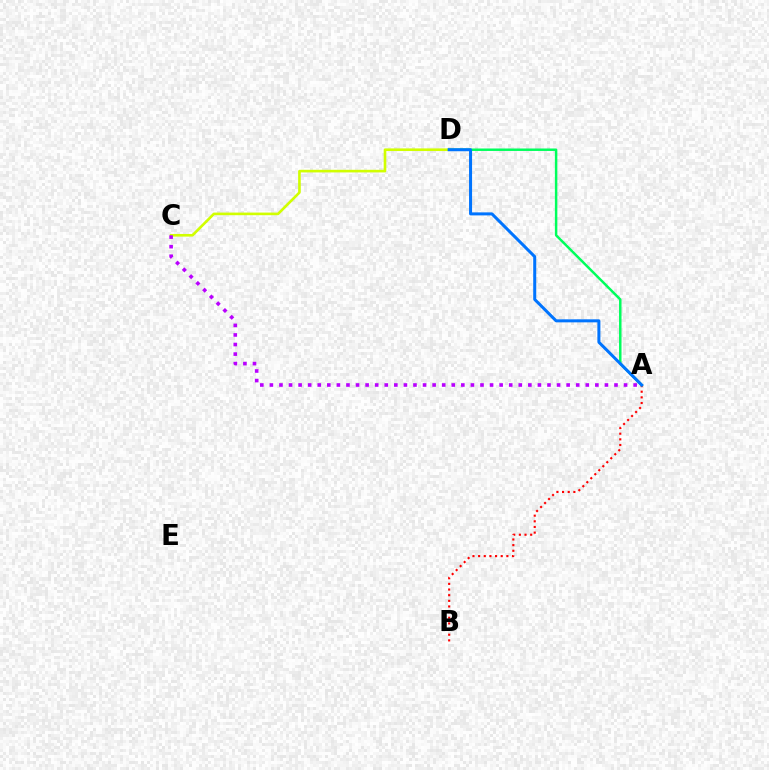{('A', 'B'): [{'color': '#ff0000', 'line_style': 'dotted', 'thickness': 1.53}], ('C', 'D'): [{'color': '#d1ff00', 'line_style': 'solid', 'thickness': 1.89}], ('A', 'C'): [{'color': '#b900ff', 'line_style': 'dotted', 'thickness': 2.6}], ('A', 'D'): [{'color': '#00ff5c', 'line_style': 'solid', 'thickness': 1.78}, {'color': '#0074ff', 'line_style': 'solid', 'thickness': 2.17}]}